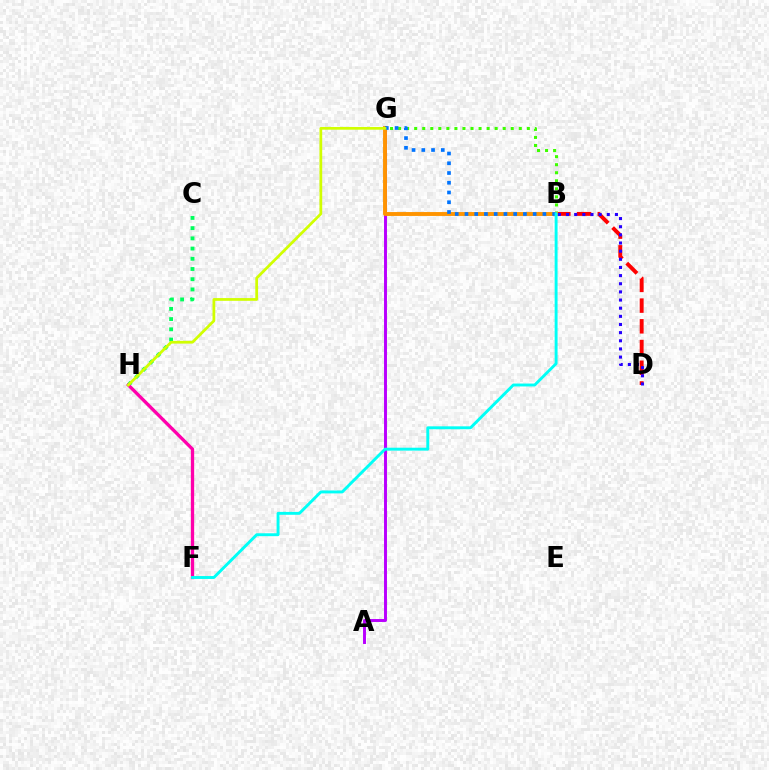{('C', 'H'): [{'color': '#00ff5c', 'line_style': 'dotted', 'thickness': 2.77}], ('A', 'G'): [{'color': '#b900ff', 'line_style': 'solid', 'thickness': 2.12}], ('B', 'D'): [{'color': '#ff0000', 'line_style': 'dashed', 'thickness': 2.81}, {'color': '#2500ff', 'line_style': 'dotted', 'thickness': 2.21}], ('B', 'G'): [{'color': '#3dff00', 'line_style': 'dotted', 'thickness': 2.19}, {'color': '#ff9400', 'line_style': 'solid', 'thickness': 2.8}, {'color': '#0074ff', 'line_style': 'dotted', 'thickness': 2.65}], ('F', 'H'): [{'color': '#ff00ac', 'line_style': 'solid', 'thickness': 2.38}], ('G', 'H'): [{'color': '#d1ff00', 'line_style': 'solid', 'thickness': 1.98}], ('B', 'F'): [{'color': '#00fff6', 'line_style': 'solid', 'thickness': 2.09}]}